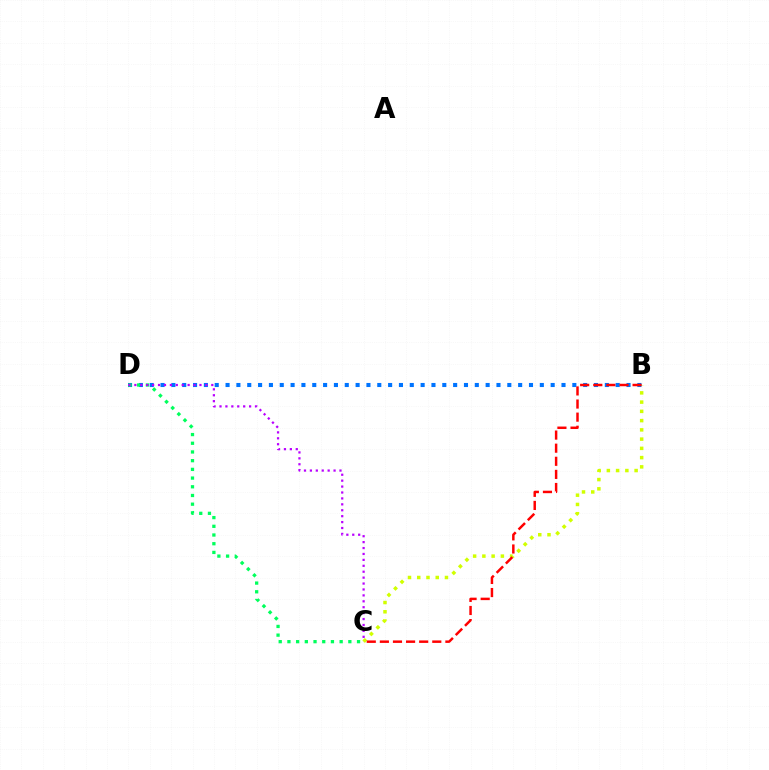{('B', 'D'): [{'color': '#0074ff', 'line_style': 'dotted', 'thickness': 2.94}], ('B', 'C'): [{'color': '#d1ff00', 'line_style': 'dotted', 'thickness': 2.51}, {'color': '#ff0000', 'line_style': 'dashed', 'thickness': 1.78}], ('C', 'D'): [{'color': '#00ff5c', 'line_style': 'dotted', 'thickness': 2.36}, {'color': '#b900ff', 'line_style': 'dotted', 'thickness': 1.61}]}